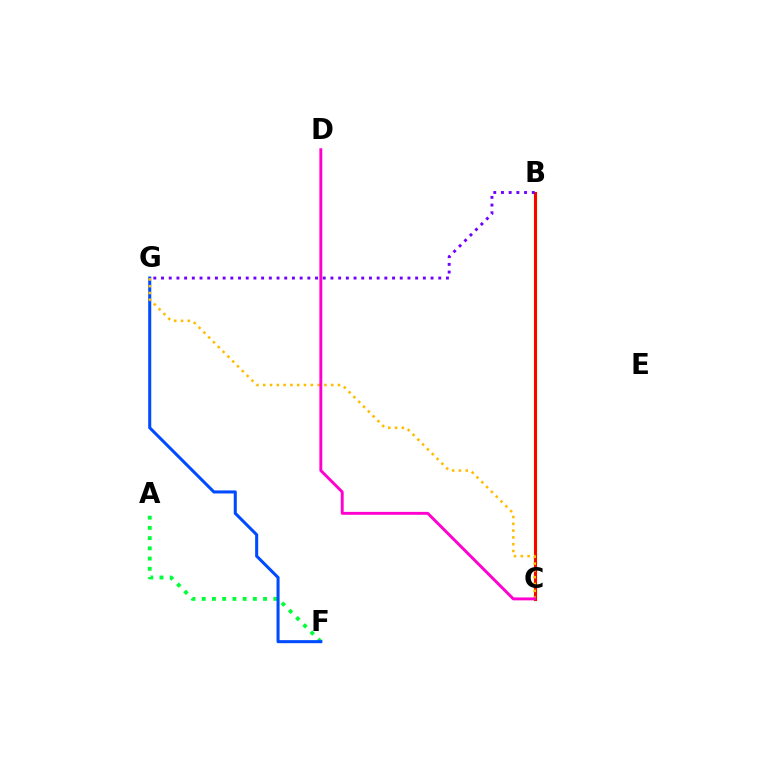{('A', 'F'): [{'color': '#00ff39', 'line_style': 'dotted', 'thickness': 2.78}], ('B', 'C'): [{'color': '#00fff6', 'line_style': 'dashed', 'thickness': 2.0}, {'color': '#84ff00', 'line_style': 'solid', 'thickness': 2.44}, {'color': '#ff0000', 'line_style': 'solid', 'thickness': 2.13}], ('F', 'G'): [{'color': '#004bff', 'line_style': 'solid', 'thickness': 2.2}], ('C', 'G'): [{'color': '#ffbd00', 'line_style': 'dotted', 'thickness': 1.85}], ('C', 'D'): [{'color': '#ff00cf', 'line_style': 'solid', 'thickness': 2.09}], ('B', 'G'): [{'color': '#7200ff', 'line_style': 'dotted', 'thickness': 2.09}]}